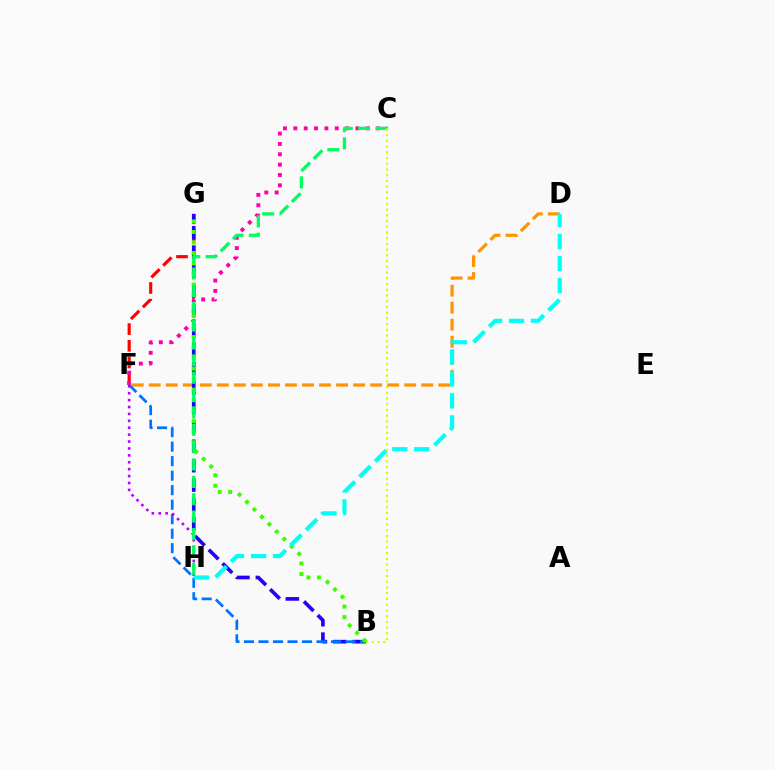{('D', 'F'): [{'color': '#ff9400', 'line_style': 'dashed', 'thickness': 2.31}], ('F', 'G'): [{'color': '#ff0000', 'line_style': 'dashed', 'thickness': 2.27}], ('B', 'G'): [{'color': '#2500ff', 'line_style': 'dashed', 'thickness': 2.64}, {'color': '#3dff00', 'line_style': 'dotted', 'thickness': 2.86}], ('C', 'F'): [{'color': '#ff00ac', 'line_style': 'dotted', 'thickness': 2.81}], ('B', 'F'): [{'color': '#0074ff', 'line_style': 'dashed', 'thickness': 1.97}], ('F', 'H'): [{'color': '#b900ff', 'line_style': 'dotted', 'thickness': 1.88}], ('D', 'H'): [{'color': '#00fff6', 'line_style': 'dashed', 'thickness': 2.99}], ('C', 'H'): [{'color': '#00ff5c', 'line_style': 'dashed', 'thickness': 2.36}], ('B', 'C'): [{'color': '#d1ff00', 'line_style': 'dotted', 'thickness': 1.56}]}